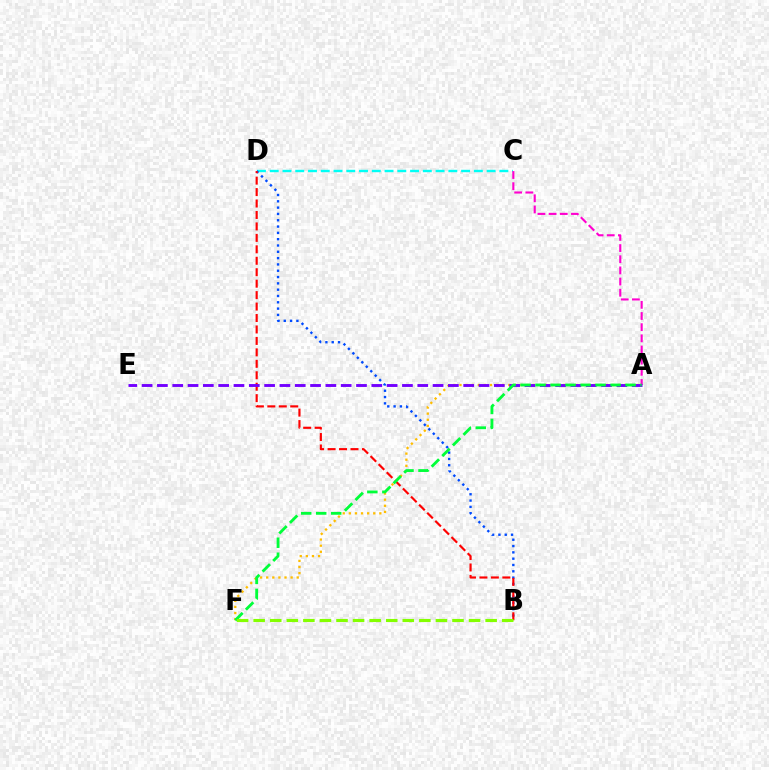{('C', 'D'): [{'color': '#00fff6', 'line_style': 'dashed', 'thickness': 1.73}], ('B', 'D'): [{'color': '#004bff', 'line_style': 'dotted', 'thickness': 1.71}, {'color': '#ff0000', 'line_style': 'dashed', 'thickness': 1.56}], ('A', 'F'): [{'color': '#ffbd00', 'line_style': 'dotted', 'thickness': 1.66}, {'color': '#00ff39', 'line_style': 'dashed', 'thickness': 2.04}], ('A', 'C'): [{'color': '#ff00cf', 'line_style': 'dashed', 'thickness': 1.52}], ('A', 'E'): [{'color': '#7200ff', 'line_style': 'dashed', 'thickness': 2.08}], ('B', 'F'): [{'color': '#84ff00', 'line_style': 'dashed', 'thickness': 2.25}]}